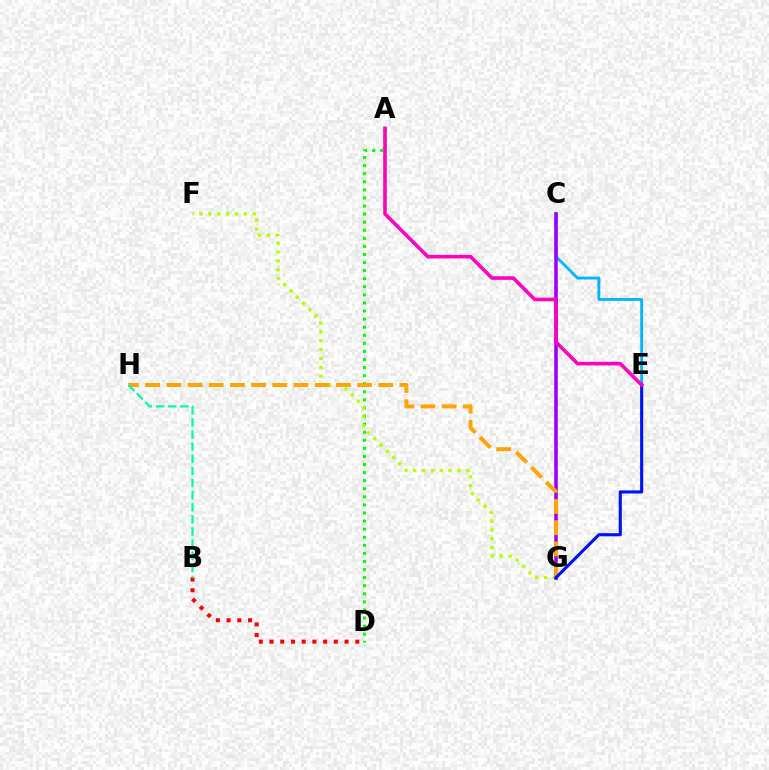{('C', 'E'): [{'color': '#00b5ff', 'line_style': 'solid', 'thickness': 2.03}], ('A', 'D'): [{'color': '#08ff00', 'line_style': 'dotted', 'thickness': 2.2}], ('F', 'G'): [{'color': '#b3ff00', 'line_style': 'dotted', 'thickness': 2.41}], ('B', 'D'): [{'color': '#ff0000', 'line_style': 'dotted', 'thickness': 2.91}], ('C', 'G'): [{'color': '#9b00ff', 'line_style': 'solid', 'thickness': 2.57}], ('G', 'H'): [{'color': '#ffa500', 'line_style': 'dashed', 'thickness': 2.88}], ('E', 'G'): [{'color': '#0010ff', 'line_style': 'solid', 'thickness': 2.23}], ('A', 'E'): [{'color': '#ff00bd', 'line_style': 'solid', 'thickness': 2.58}], ('B', 'H'): [{'color': '#00ff9d', 'line_style': 'dashed', 'thickness': 1.65}]}